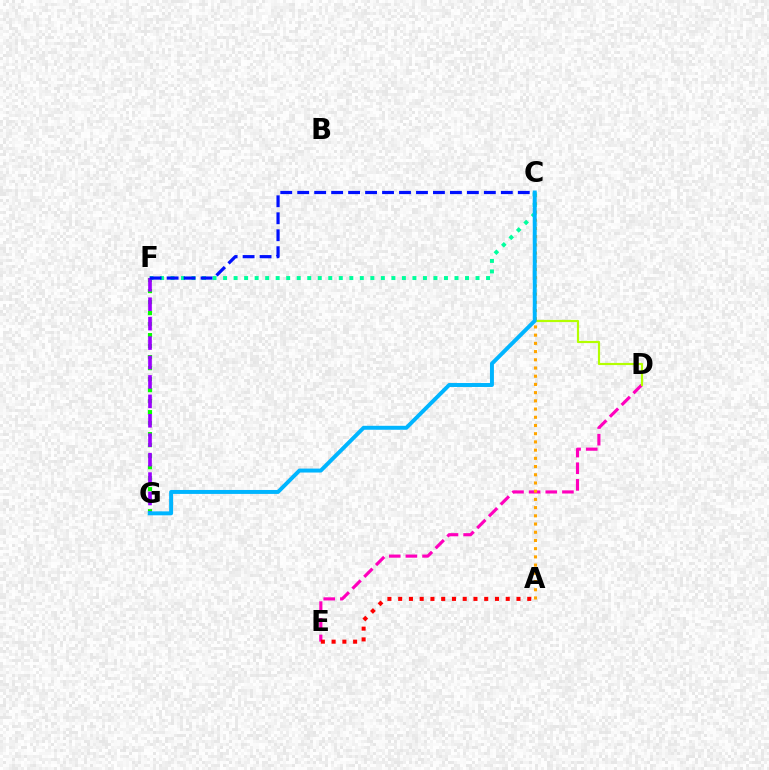{('F', 'G'): [{'color': '#08ff00', 'line_style': 'dotted', 'thickness': 2.99}, {'color': '#9b00ff', 'line_style': 'dashed', 'thickness': 2.64}], ('D', 'E'): [{'color': '#ff00bd', 'line_style': 'dashed', 'thickness': 2.26}], ('C', 'D'): [{'color': '#b3ff00', 'line_style': 'solid', 'thickness': 1.57}], ('A', 'C'): [{'color': '#ffa500', 'line_style': 'dotted', 'thickness': 2.23}], ('C', 'F'): [{'color': '#00ff9d', 'line_style': 'dotted', 'thickness': 2.86}, {'color': '#0010ff', 'line_style': 'dashed', 'thickness': 2.31}], ('C', 'G'): [{'color': '#00b5ff', 'line_style': 'solid', 'thickness': 2.84}], ('A', 'E'): [{'color': '#ff0000', 'line_style': 'dotted', 'thickness': 2.92}]}